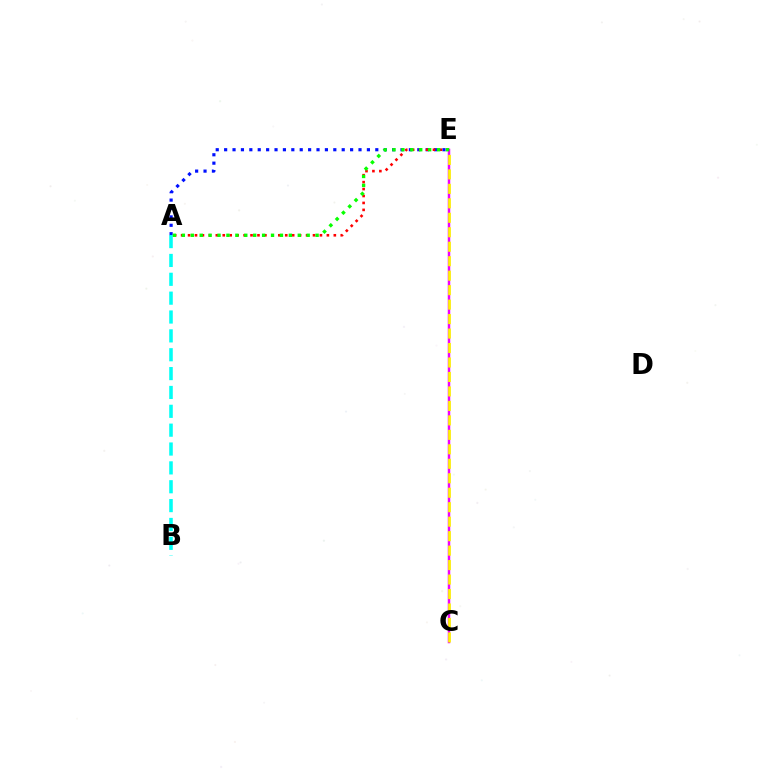{('A', 'E'): [{'color': '#0010ff', 'line_style': 'dotted', 'thickness': 2.28}, {'color': '#ff0000', 'line_style': 'dotted', 'thickness': 1.89}, {'color': '#08ff00', 'line_style': 'dotted', 'thickness': 2.42}], ('A', 'B'): [{'color': '#00fff6', 'line_style': 'dashed', 'thickness': 2.56}], ('C', 'E'): [{'color': '#ee00ff', 'line_style': 'solid', 'thickness': 1.79}, {'color': '#fcf500', 'line_style': 'dashed', 'thickness': 1.97}]}